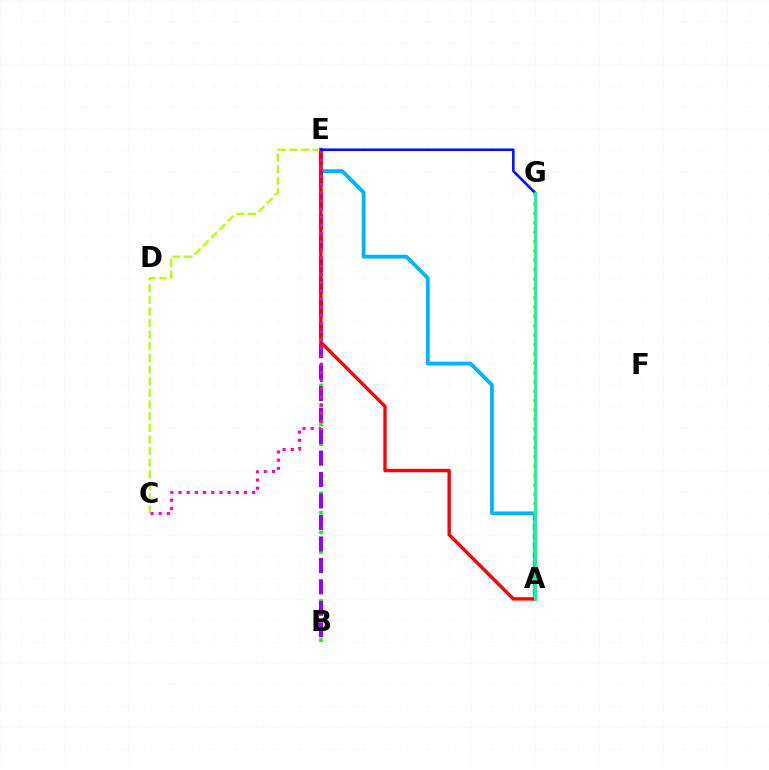{('B', 'E'): [{'color': '#08ff00', 'line_style': 'dotted', 'thickness': 2.66}, {'color': '#9b00ff', 'line_style': 'dashed', 'thickness': 2.92}], ('A', 'E'): [{'color': '#00b5ff', 'line_style': 'solid', 'thickness': 2.75}, {'color': '#ff0000', 'line_style': 'solid', 'thickness': 2.43}], ('A', 'G'): [{'color': '#ffa500', 'line_style': 'dotted', 'thickness': 2.54}, {'color': '#00ff9d', 'line_style': 'solid', 'thickness': 2.03}], ('C', 'E'): [{'color': '#b3ff00', 'line_style': 'dashed', 'thickness': 1.58}, {'color': '#ff00bd', 'line_style': 'dotted', 'thickness': 2.22}], ('E', 'G'): [{'color': '#0010ff', 'line_style': 'solid', 'thickness': 1.85}]}